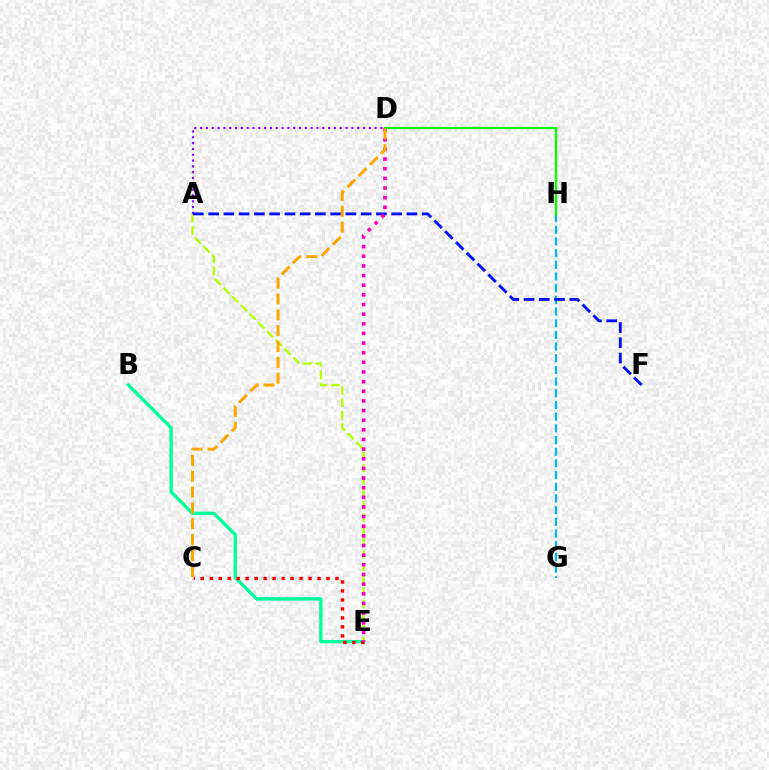{('B', 'E'): [{'color': '#00ff9d', 'line_style': 'solid', 'thickness': 2.41}], ('A', 'E'): [{'color': '#b3ff00', 'line_style': 'dashed', 'thickness': 1.68}], ('C', 'E'): [{'color': '#ff0000', 'line_style': 'dotted', 'thickness': 2.44}], ('G', 'H'): [{'color': '#00b5ff', 'line_style': 'dashed', 'thickness': 1.59}], ('A', 'D'): [{'color': '#9b00ff', 'line_style': 'dotted', 'thickness': 1.58}], ('D', 'H'): [{'color': '#08ff00', 'line_style': 'solid', 'thickness': 1.68}], ('A', 'F'): [{'color': '#0010ff', 'line_style': 'dashed', 'thickness': 2.07}], ('D', 'E'): [{'color': '#ff00bd', 'line_style': 'dotted', 'thickness': 2.62}], ('C', 'D'): [{'color': '#ffa500', 'line_style': 'dashed', 'thickness': 2.15}]}